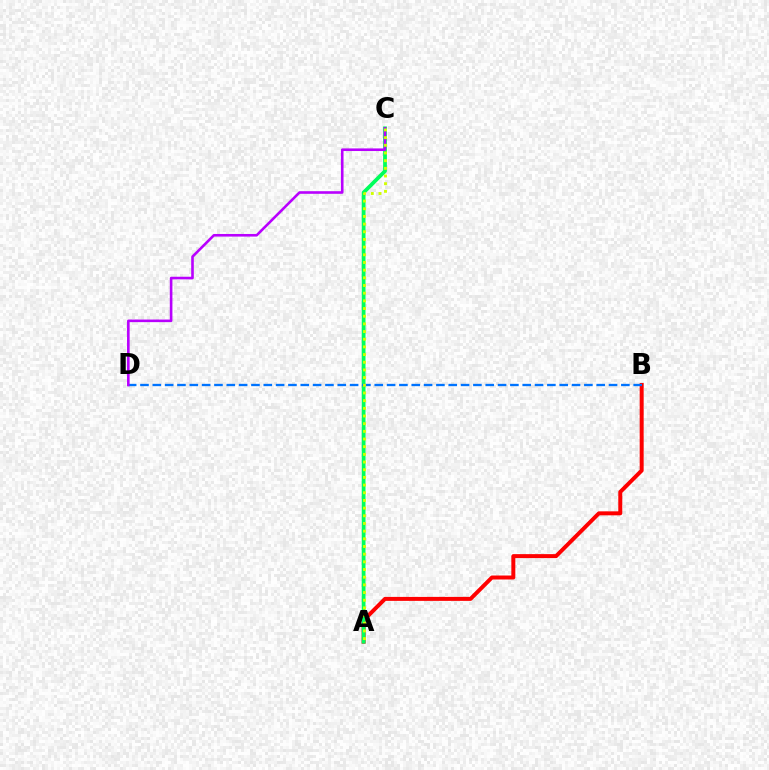{('A', 'B'): [{'color': '#ff0000', 'line_style': 'solid', 'thickness': 2.86}], ('A', 'C'): [{'color': '#00ff5c', 'line_style': 'solid', 'thickness': 2.72}, {'color': '#d1ff00', 'line_style': 'dotted', 'thickness': 2.09}], ('B', 'D'): [{'color': '#0074ff', 'line_style': 'dashed', 'thickness': 1.68}], ('C', 'D'): [{'color': '#b900ff', 'line_style': 'solid', 'thickness': 1.88}]}